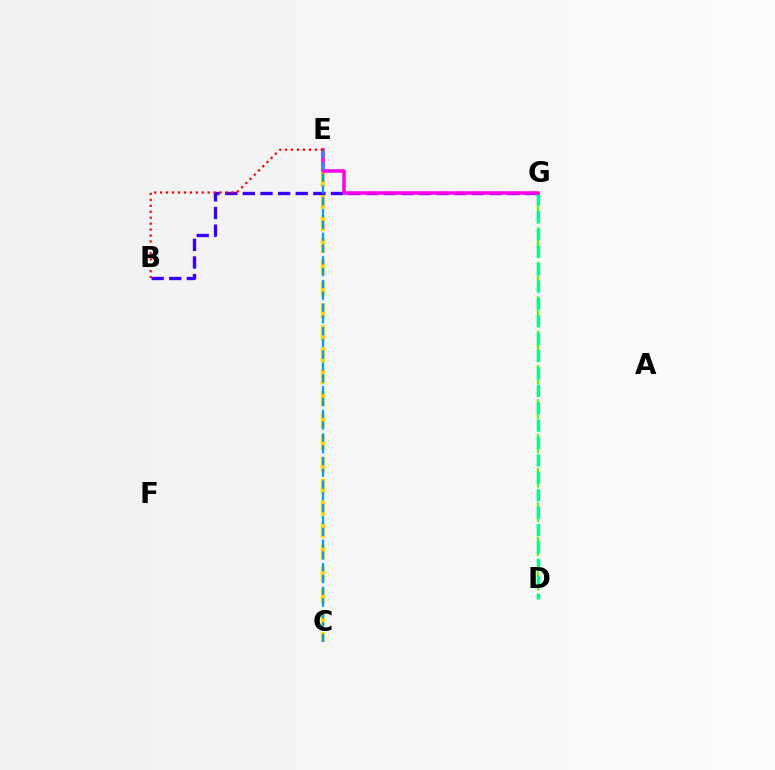{('D', 'G'): [{'color': '#4fff00', 'line_style': 'dashed', 'thickness': 1.56}, {'color': '#00ff86', 'line_style': 'dashed', 'thickness': 2.36}], ('C', 'E'): [{'color': '#ffd500', 'line_style': 'dashed', 'thickness': 2.98}, {'color': '#009eff', 'line_style': 'dashed', 'thickness': 1.6}], ('B', 'G'): [{'color': '#3700ff', 'line_style': 'dashed', 'thickness': 2.39}], ('E', 'G'): [{'color': '#ff00ed', 'line_style': 'solid', 'thickness': 2.53}], ('B', 'E'): [{'color': '#ff0000', 'line_style': 'dotted', 'thickness': 1.61}]}